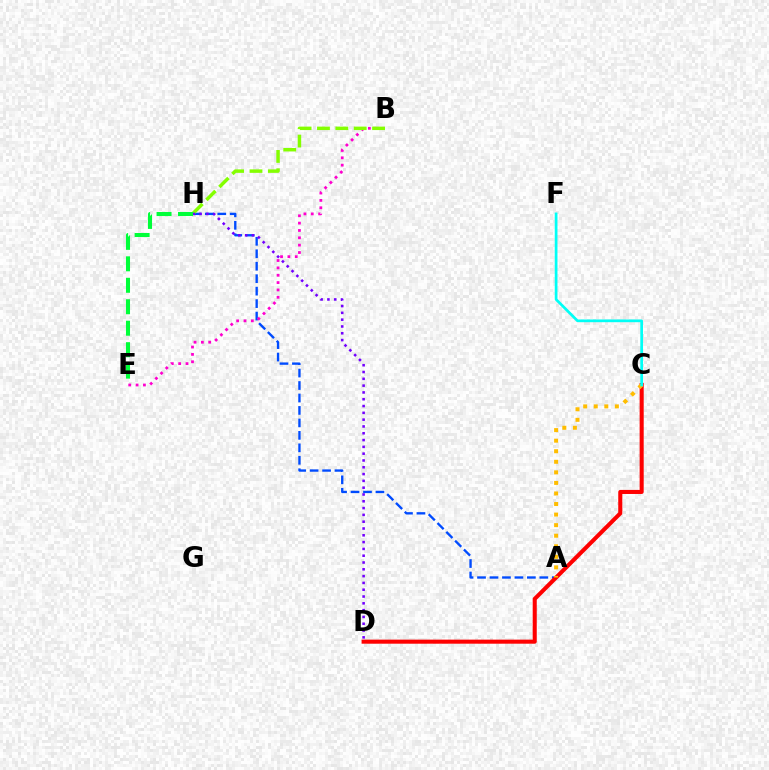{('A', 'H'): [{'color': '#004bff', 'line_style': 'dashed', 'thickness': 1.69}], ('B', 'E'): [{'color': '#ff00cf', 'line_style': 'dotted', 'thickness': 2.0}], ('B', 'H'): [{'color': '#84ff00', 'line_style': 'dashed', 'thickness': 2.5}], ('C', 'D'): [{'color': '#ff0000', 'line_style': 'solid', 'thickness': 2.93}], ('A', 'C'): [{'color': '#ffbd00', 'line_style': 'dotted', 'thickness': 2.87}], ('D', 'H'): [{'color': '#7200ff', 'line_style': 'dotted', 'thickness': 1.85}], ('E', 'H'): [{'color': '#00ff39', 'line_style': 'dashed', 'thickness': 2.92}], ('C', 'F'): [{'color': '#00fff6', 'line_style': 'solid', 'thickness': 1.95}]}